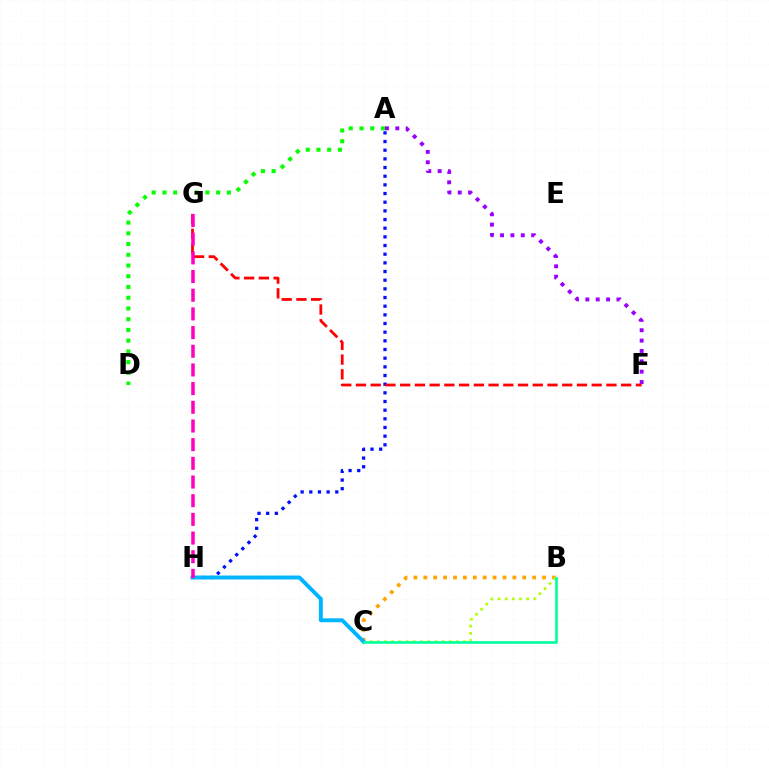{('A', 'D'): [{'color': '#08ff00', 'line_style': 'dotted', 'thickness': 2.92}], ('A', 'H'): [{'color': '#0010ff', 'line_style': 'dotted', 'thickness': 2.35}], ('F', 'G'): [{'color': '#ff0000', 'line_style': 'dashed', 'thickness': 2.0}], ('B', 'C'): [{'color': '#ffa500', 'line_style': 'dotted', 'thickness': 2.69}, {'color': '#b3ff00', 'line_style': 'dotted', 'thickness': 1.95}, {'color': '#00ff9d', 'line_style': 'solid', 'thickness': 1.9}], ('A', 'F'): [{'color': '#9b00ff', 'line_style': 'dotted', 'thickness': 2.82}], ('C', 'H'): [{'color': '#00b5ff', 'line_style': 'solid', 'thickness': 2.82}], ('G', 'H'): [{'color': '#ff00bd', 'line_style': 'dashed', 'thickness': 2.54}]}